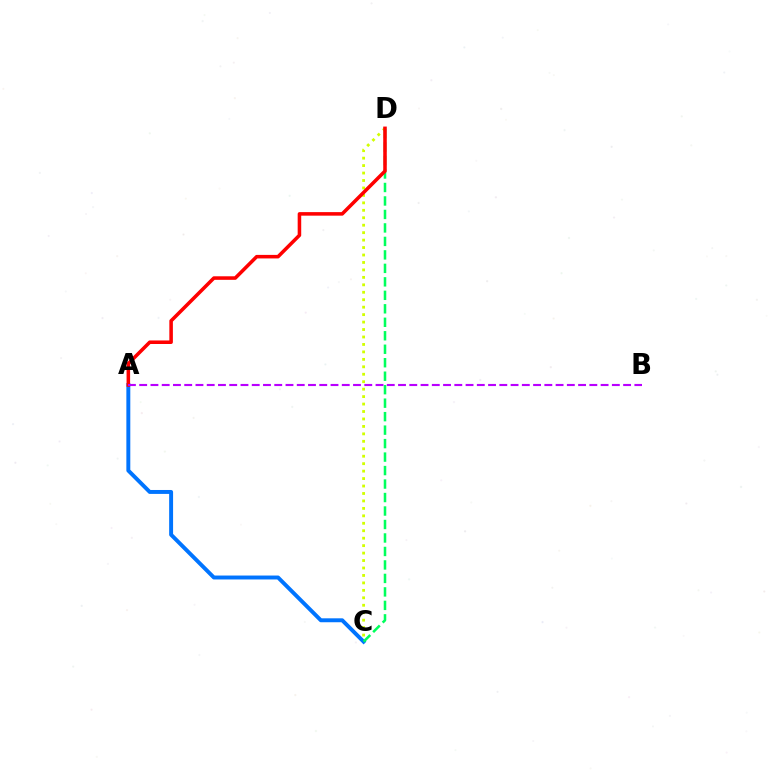{('C', 'D'): [{'color': '#d1ff00', 'line_style': 'dotted', 'thickness': 2.02}, {'color': '#00ff5c', 'line_style': 'dashed', 'thickness': 1.83}], ('A', 'C'): [{'color': '#0074ff', 'line_style': 'solid', 'thickness': 2.83}], ('A', 'D'): [{'color': '#ff0000', 'line_style': 'solid', 'thickness': 2.55}], ('A', 'B'): [{'color': '#b900ff', 'line_style': 'dashed', 'thickness': 1.53}]}